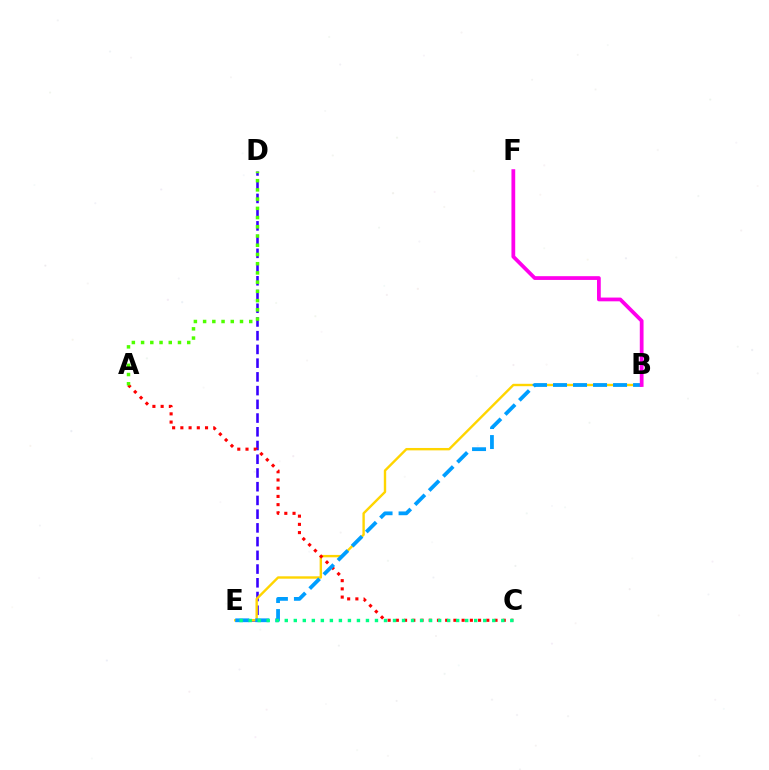{('D', 'E'): [{'color': '#3700ff', 'line_style': 'dashed', 'thickness': 1.86}], ('B', 'E'): [{'color': '#ffd500', 'line_style': 'solid', 'thickness': 1.72}, {'color': '#009eff', 'line_style': 'dashed', 'thickness': 2.72}], ('A', 'C'): [{'color': '#ff0000', 'line_style': 'dotted', 'thickness': 2.23}], ('B', 'F'): [{'color': '#ff00ed', 'line_style': 'solid', 'thickness': 2.71}], ('C', 'E'): [{'color': '#00ff86', 'line_style': 'dotted', 'thickness': 2.45}], ('A', 'D'): [{'color': '#4fff00', 'line_style': 'dotted', 'thickness': 2.51}]}